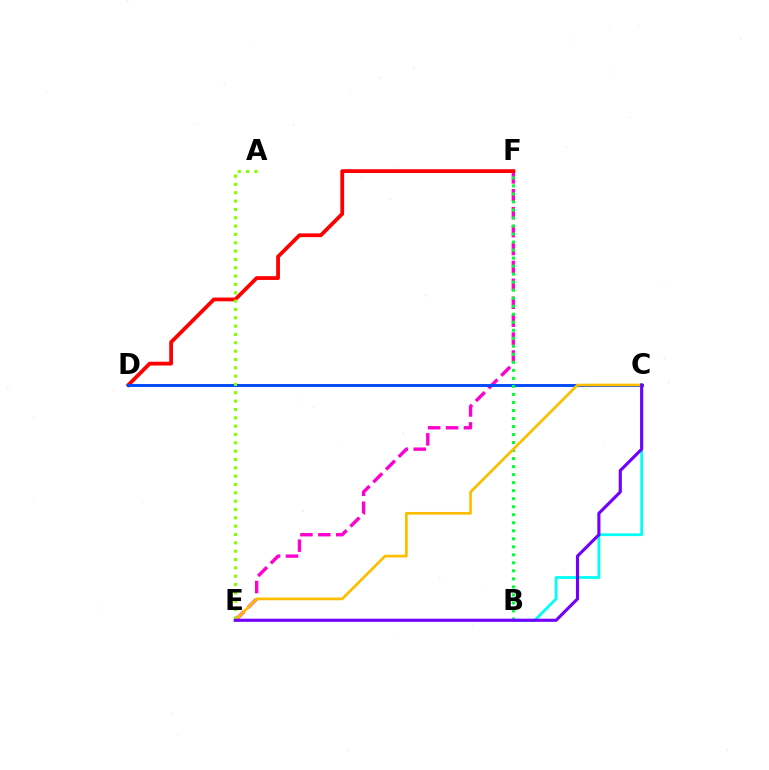{('E', 'F'): [{'color': '#ff00cf', 'line_style': 'dashed', 'thickness': 2.43}], ('D', 'F'): [{'color': '#ff0000', 'line_style': 'solid', 'thickness': 2.72}], ('C', 'D'): [{'color': '#004bff', 'line_style': 'solid', 'thickness': 2.12}], ('B', 'F'): [{'color': '#00ff39', 'line_style': 'dotted', 'thickness': 2.18}], ('A', 'E'): [{'color': '#84ff00', 'line_style': 'dotted', 'thickness': 2.26}], ('B', 'C'): [{'color': '#00fff6', 'line_style': 'solid', 'thickness': 2.0}], ('C', 'E'): [{'color': '#ffbd00', 'line_style': 'solid', 'thickness': 1.95}, {'color': '#7200ff', 'line_style': 'solid', 'thickness': 2.24}]}